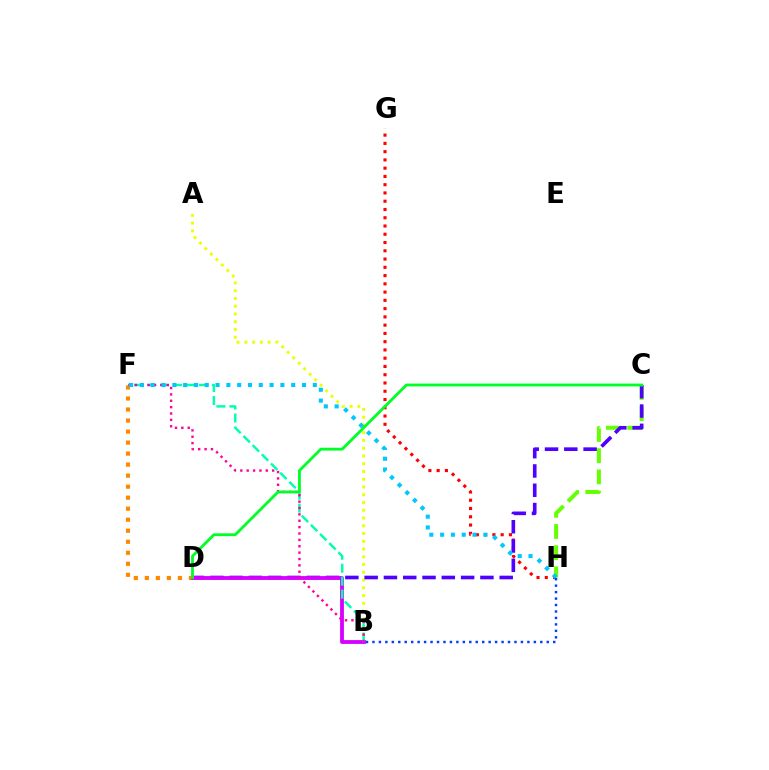{('C', 'H'): [{'color': '#66ff00', 'line_style': 'dashed', 'thickness': 2.88}], ('D', 'F'): [{'color': '#ff8800', 'line_style': 'dotted', 'thickness': 2.99}], ('G', 'H'): [{'color': '#ff0000', 'line_style': 'dotted', 'thickness': 2.24}], ('A', 'B'): [{'color': '#eeff00', 'line_style': 'dotted', 'thickness': 2.11}], ('C', 'D'): [{'color': '#4f00ff', 'line_style': 'dashed', 'thickness': 2.62}, {'color': '#00ff27', 'line_style': 'solid', 'thickness': 2.04}], ('B', 'D'): [{'color': '#d600ff', 'line_style': 'solid', 'thickness': 2.75}], ('B', 'F'): [{'color': '#00ffaf', 'line_style': 'dashed', 'thickness': 1.76}, {'color': '#ff00a0', 'line_style': 'dotted', 'thickness': 1.73}], ('F', 'H'): [{'color': '#00c7ff', 'line_style': 'dotted', 'thickness': 2.94}], ('B', 'H'): [{'color': '#003fff', 'line_style': 'dotted', 'thickness': 1.75}]}